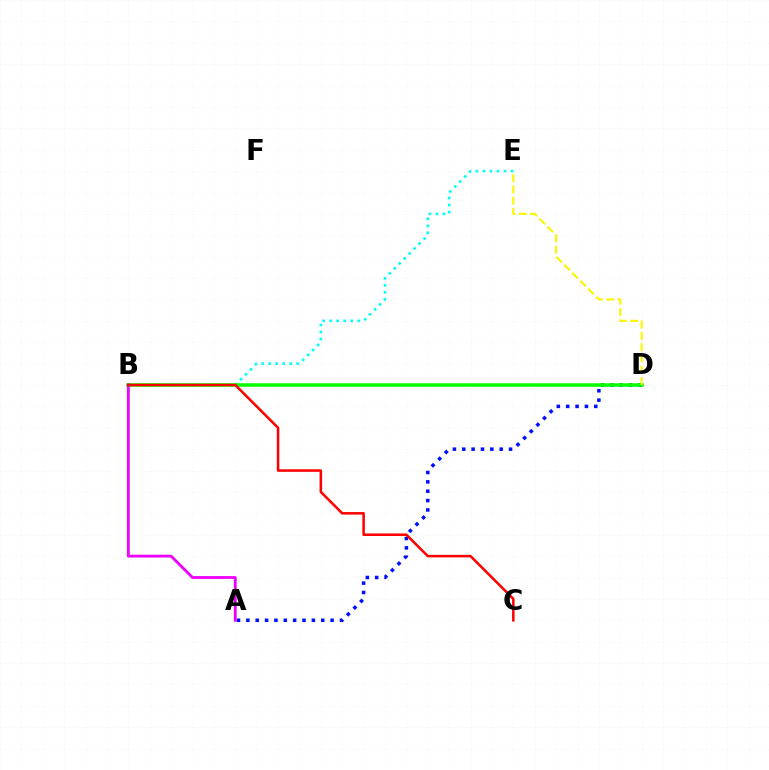{('B', 'E'): [{'color': '#00fff6', 'line_style': 'dotted', 'thickness': 1.91}], ('A', 'D'): [{'color': '#0010ff', 'line_style': 'dotted', 'thickness': 2.54}], ('B', 'D'): [{'color': '#08ff00', 'line_style': 'solid', 'thickness': 2.53}], ('A', 'B'): [{'color': '#ee00ff', 'line_style': 'solid', 'thickness': 2.03}], ('B', 'C'): [{'color': '#ff0000', 'line_style': 'solid', 'thickness': 1.83}], ('D', 'E'): [{'color': '#fcf500', 'line_style': 'dashed', 'thickness': 1.53}]}